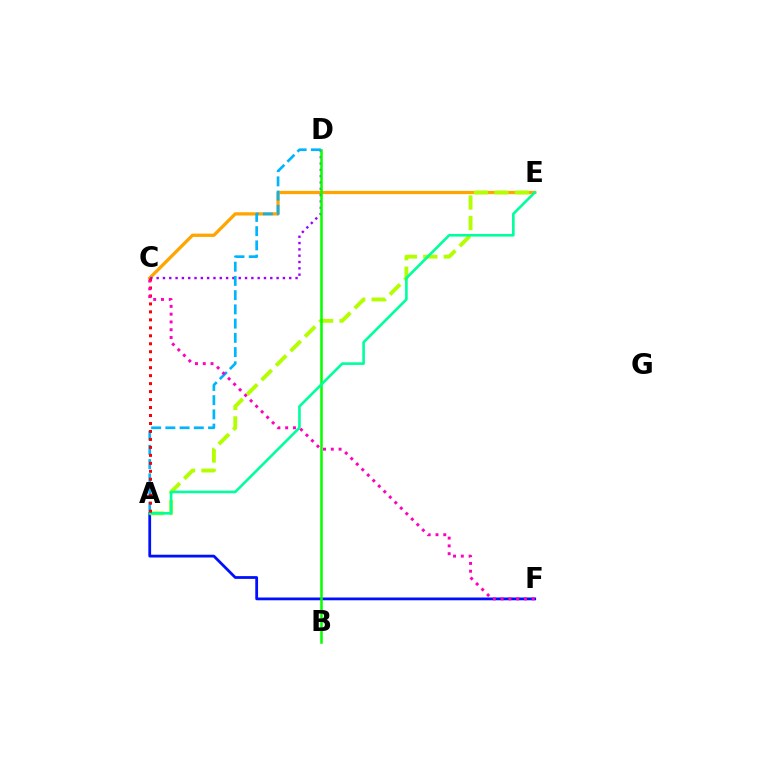{('C', 'E'): [{'color': '#ffa500', 'line_style': 'solid', 'thickness': 2.35}], ('A', 'F'): [{'color': '#0010ff', 'line_style': 'solid', 'thickness': 2.0}], ('A', 'E'): [{'color': '#b3ff00', 'line_style': 'dashed', 'thickness': 2.78}, {'color': '#00ff9d', 'line_style': 'solid', 'thickness': 1.89}], ('C', 'D'): [{'color': '#9b00ff', 'line_style': 'dotted', 'thickness': 1.72}], ('B', 'D'): [{'color': '#08ff00', 'line_style': 'solid', 'thickness': 1.83}], ('A', 'D'): [{'color': '#00b5ff', 'line_style': 'dashed', 'thickness': 1.93}], ('A', 'C'): [{'color': '#ff0000', 'line_style': 'dotted', 'thickness': 2.17}], ('C', 'F'): [{'color': '#ff00bd', 'line_style': 'dotted', 'thickness': 2.12}]}